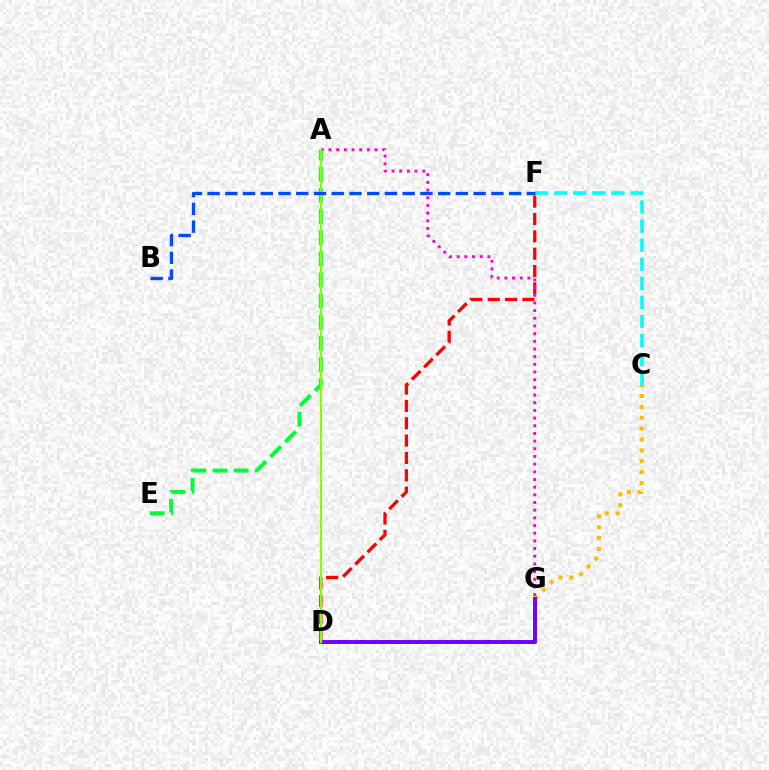{('C', 'F'): [{'color': '#00fff6', 'line_style': 'dashed', 'thickness': 2.59}], ('C', 'G'): [{'color': '#ffbd00', 'line_style': 'dotted', 'thickness': 2.95}], ('D', 'F'): [{'color': '#ff0000', 'line_style': 'dashed', 'thickness': 2.36}], ('D', 'G'): [{'color': '#7200ff', 'line_style': 'solid', 'thickness': 2.84}], ('A', 'G'): [{'color': '#ff00cf', 'line_style': 'dotted', 'thickness': 2.09}], ('A', 'E'): [{'color': '#00ff39', 'line_style': 'dashed', 'thickness': 2.87}], ('A', 'D'): [{'color': '#84ff00', 'line_style': 'solid', 'thickness': 1.57}], ('B', 'F'): [{'color': '#004bff', 'line_style': 'dashed', 'thickness': 2.41}]}